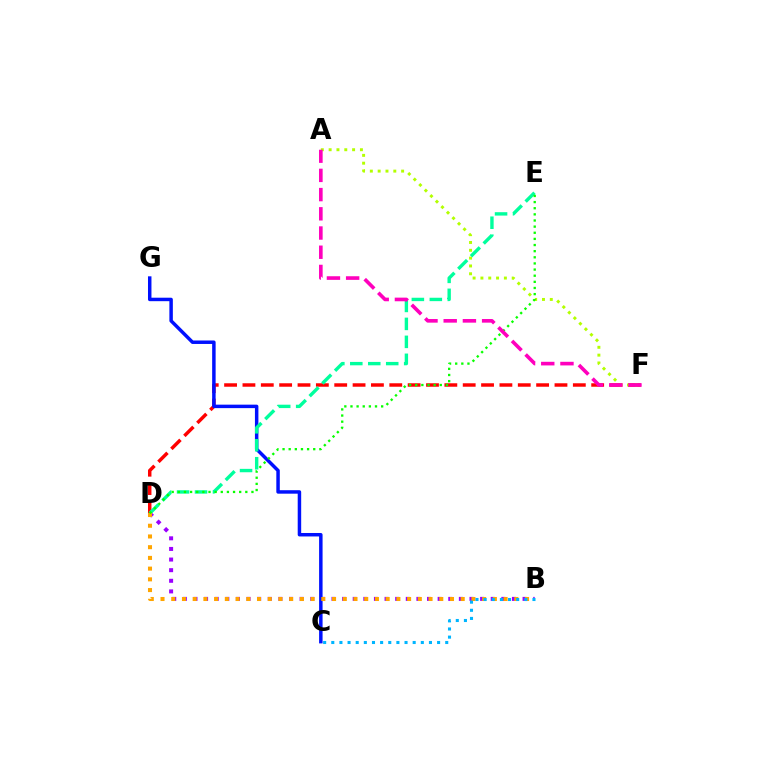{('D', 'F'): [{'color': '#ff0000', 'line_style': 'dashed', 'thickness': 2.49}], ('A', 'F'): [{'color': '#b3ff00', 'line_style': 'dotted', 'thickness': 2.13}, {'color': '#ff00bd', 'line_style': 'dashed', 'thickness': 2.61}], ('B', 'D'): [{'color': '#9b00ff', 'line_style': 'dotted', 'thickness': 2.88}, {'color': '#ffa500', 'line_style': 'dotted', 'thickness': 2.91}], ('C', 'G'): [{'color': '#0010ff', 'line_style': 'solid', 'thickness': 2.5}], ('D', 'E'): [{'color': '#00ff9d', 'line_style': 'dashed', 'thickness': 2.44}, {'color': '#08ff00', 'line_style': 'dotted', 'thickness': 1.67}], ('B', 'C'): [{'color': '#00b5ff', 'line_style': 'dotted', 'thickness': 2.21}]}